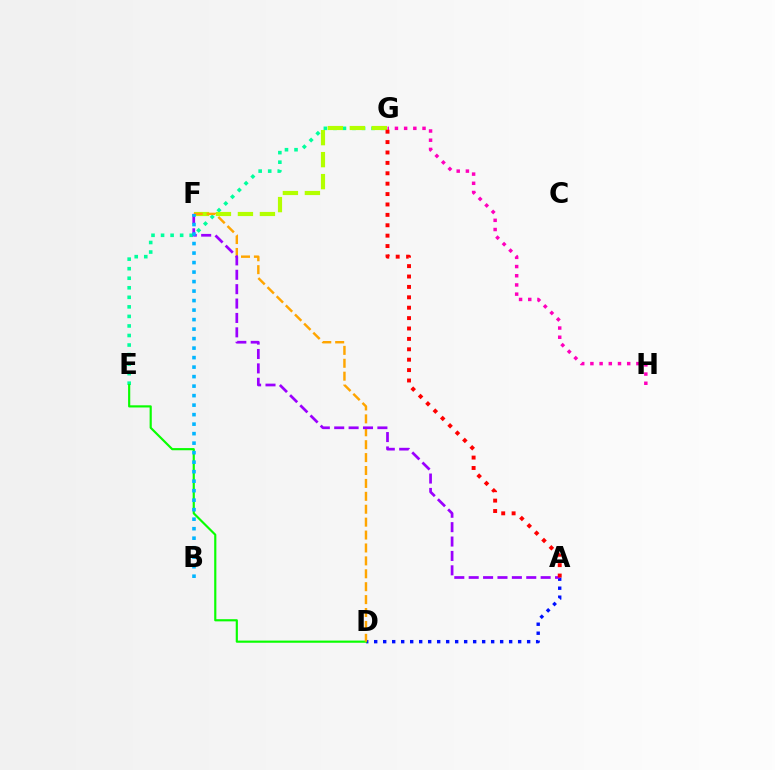{('E', 'G'): [{'color': '#00ff9d', 'line_style': 'dotted', 'thickness': 2.59}], ('A', 'D'): [{'color': '#0010ff', 'line_style': 'dotted', 'thickness': 2.44}], ('D', 'E'): [{'color': '#08ff00', 'line_style': 'solid', 'thickness': 1.56}], ('F', 'G'): [{'color': '#b3ff00', 'line_style': 'dashed', 'thickness': 2.99}], ('D', 'F'): [{'color': '#ffa500', 'line_style': 'dashed', 'thickness': 1.75}], ('A', 'F'): [{'color': '#9b00ff', 'line_style': 'dashed', 'thickness': 1.96}], ('G', 'H'): [{'color': '#ff00bd', 'line_style': 'dotted', 'thickness': 2.5}], ('A', 'G'): [{'color': '#ff0000', 'line_style': 'dotted', 'thickness': 2.82}], ('B', 'F'): [{'color': '#00b5ff', 'line_style': 'dotted', 'thickness': 2.58}]}